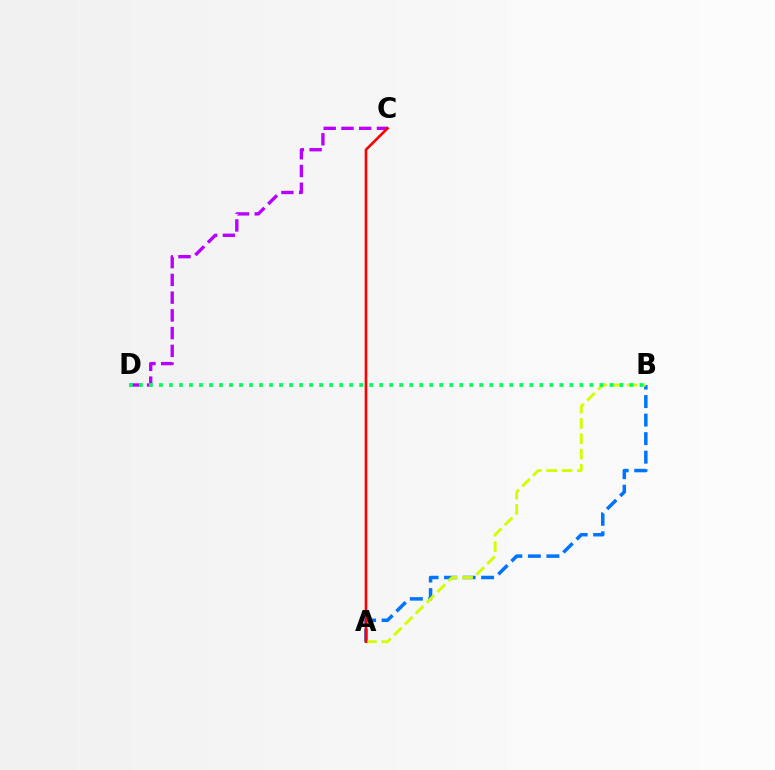{('A', 'B'): [{'color': '#0074ff', 'line_style': 'dashed', 'thickness': 2.52}, {'color': '#d1ff00', 'line_style': 'dashed', 'thickness': 2.08}], ('C', 'D'): [{'color': '#b900ff', 'line_style': 'dashed', 'thickness': 2.41}], ('B', 'D'): [{'color': '#00ff5c', 'line_style': 'dotted', 'thickness': 2.72}], ('A', 'C'): [{'color': '#ff0000', 'line_style': 'solid', 'thickness': 1.91}]}